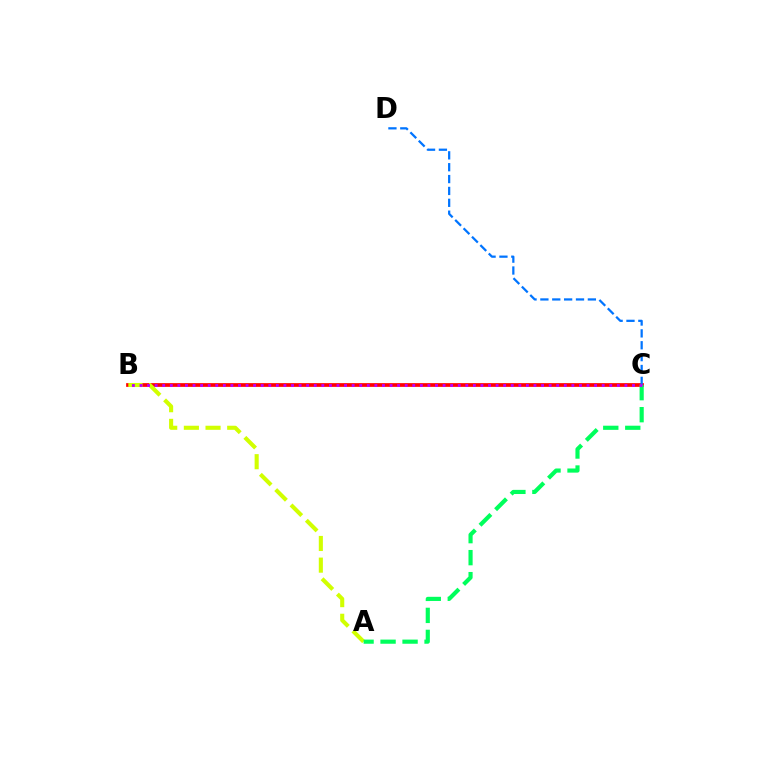{('B', 'C'): [{'color': '#ff0000', 'line_style': 'solid', 'thickness': 2.68}, {'color': '#b900ff', 'line_style': 'dotted', 'thickness': 2.06}], ('A', 'B'): [{'color': '#d1ff00', 'line_style': 'dashed', 'thickness': 2.94}], ('C', 'D'): [{'color': '#0074ff', 'line_style': 'dashed', 'thickness': 1.61}], ('A', 'C'): [{'color': '#00ff5c', 'line_style': 'dashed', 'thickness': 2.99}]}